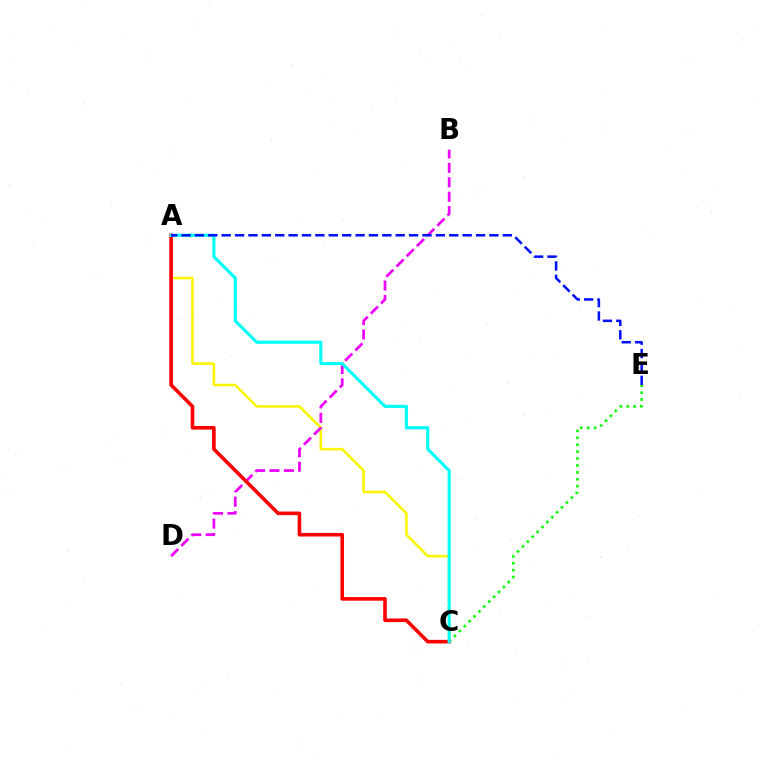{('C', 'E'): [{'color': '#08ff00', 'line_style': 'dotted', 'thickness': 1.88}], ('A', 'C'): [{'color': '#fcf500', 'line_style': 'solid', 'thickness': 1.85}, {'color': '#ff0000', 'line_style': 'solid', 'thickness': 2.59}, {'color': '#00fff6', 'line_style': 'solid', 'thickness': 2.26}], ('B', 'D'): [{'color': '#ee00ff', 'line_style': 'dashed', 'thickness': 1.96}], ('A', 'E'): [{'color': '#0010ff', 'line_style': 'dashed', 'thickness': 1.82}]}